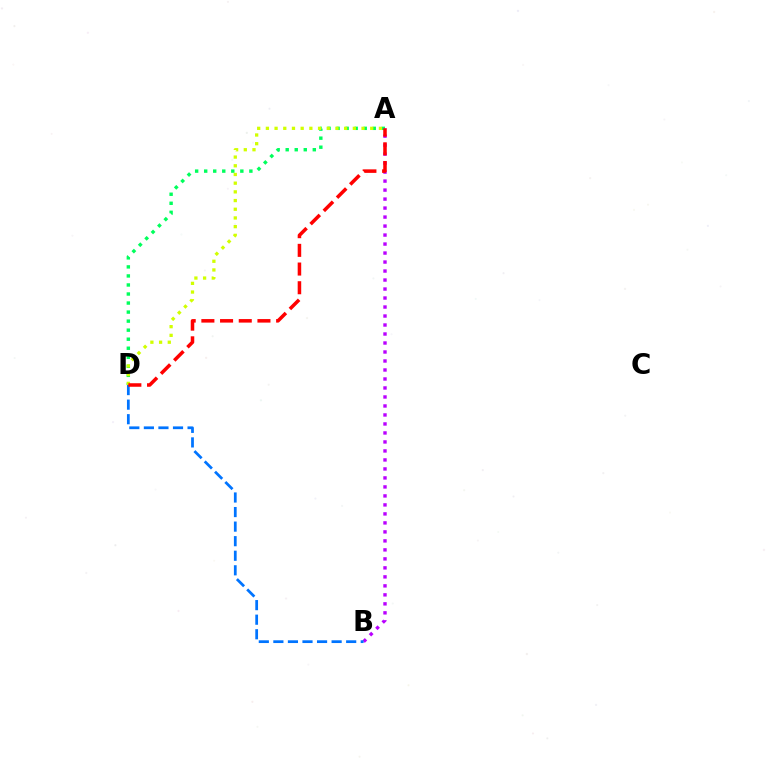{('A', 'D'): [{'color': '#00ff5c', 'line_style': 'dotted', 'thickness': 2.46}, {'color': '#d1ff00', 'line_style': 'dotted', 'thickness': 2.36}, {'color': '#ff0000', 'line_style': 'dashed', 'thickness': 2.54}], ('A', 'B'): [{'color': '#b900ff', 'line_style': 'dotted', 'thickness': 2.44}], ('B', 'D'): [{'color': '#0074ff', 'line_style': 'dashed', 'thickness': 1.98}]}